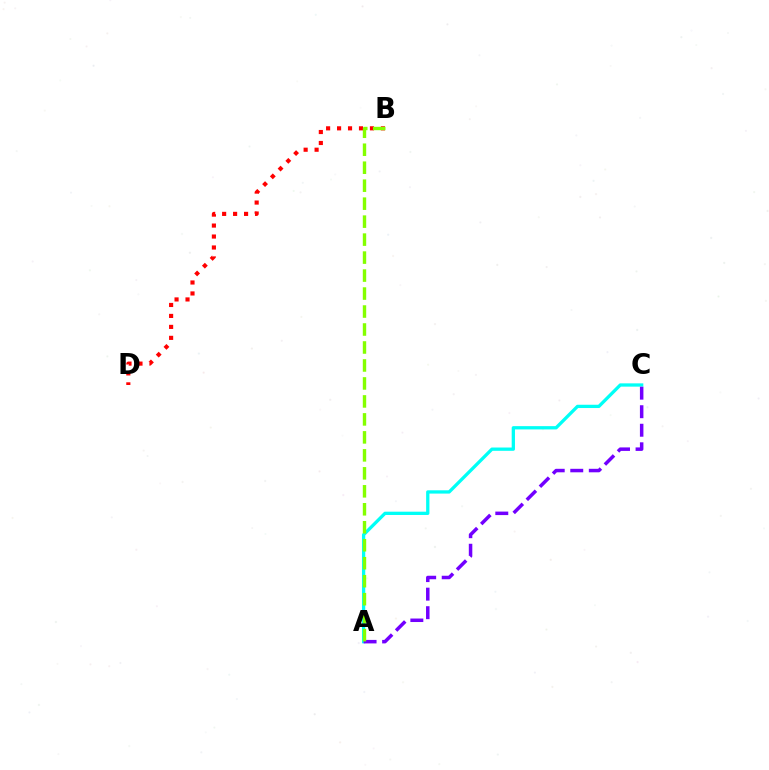{('B', 'D'): [{'color': '#ff0000', 'line_style': 'dotted', 'thickness': 2.98}], ('A', 'C'): [{'color': '#00fff6', 'line_style': 'solid', 'thickness': 2.37}, {'color': '#7200ff', 'line_style': 'dashed', 'thickness': 2.52}], ('A', 'B'): [{'color': '#84ff00', 'line_style': 'dashed', 'thickness': 2.44}]}